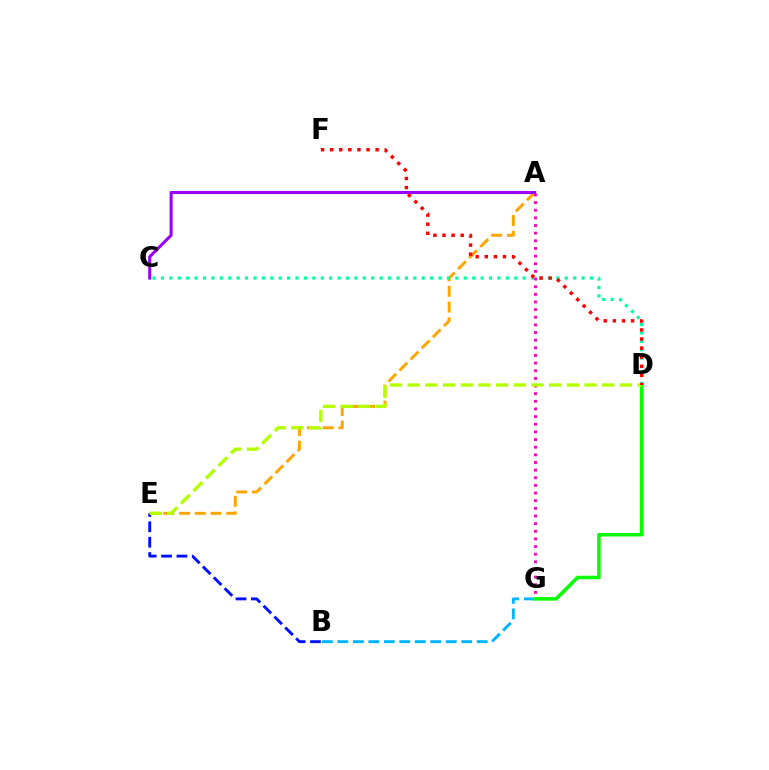{('A', 'E'): [{'color': '#ffa500', 'line_style': 'dashed', 'thickness': 2.13}], ('B', 'G'): [{'color': '#00b5ff', 'line_style': 'dashed', 'thickness': 2.1}], ('C', 'D'): [{'color': '#00ff9d', 'line_style': 'dotted', 'thickness': 2.29}], ('A', 'G'): [{'color': '#ff00bd', 'line_style': 'dotted', 'thickness': 2.08}], ('D', 'G'): [{'color': '#08ff00', 'line_style': 'solid', 'thickness': 2.53}], ('A', 'C'): [{'color': '#9b00ff', 'line_style': 'solid', 'thickness': 2.19}], ('B', 'E'): [{'color': '#0010ff', 'line_style': 'dashed', 'thickness': 2.09}], ('D', 'E'): [{'color': '#b3ff00', 'line_style': 'dashed', 'thickness': 2.4}], ('D', 'F'): [{'color': '#ff0000', 'line_style': 'dotted', 'thickness': 2.47}]}